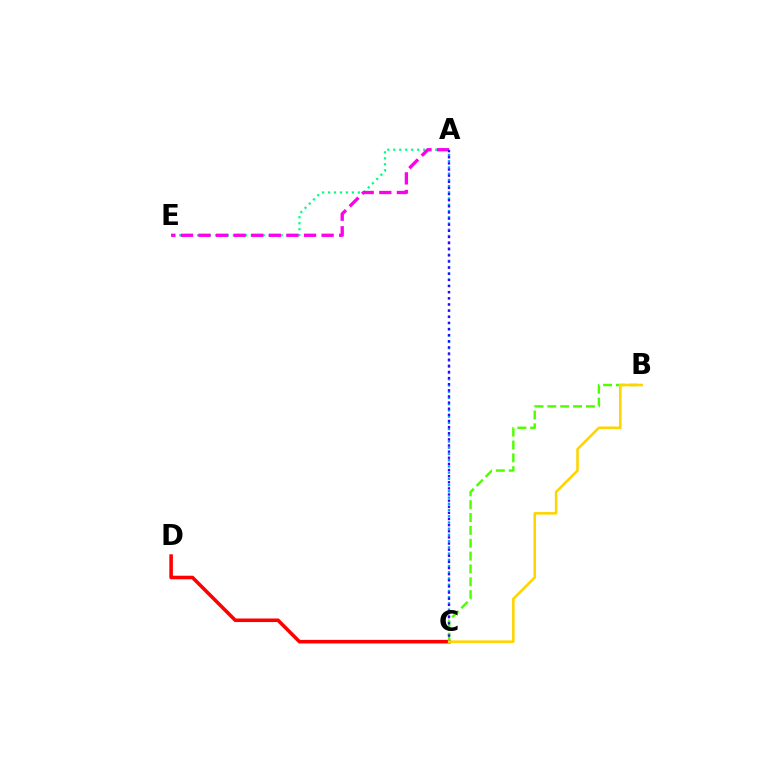{('A', 'E'): [{'color': '#00ff86', 'line_style': 'dotted', 'thickness': 1.62}, {'color': '#ff00ed', 'line_style': 'dashed', 'thickness': 2.39}], ('A', 'C'): [{'color': '#009eff', 'line_style': 'dotted', 'thickness': 1.69}, {'color': '#3700ff', 'line_style': 'dotted', 'thickness': 1.67}], ('C', 'D'): [{'color': '#ff0000', 'line_style': 'solid', 'thickness': 2.57}], ('B', 'C'): [{'color': '#4fff00', 'line_style': 'dashed', 'thickness': 1.75}, {'color': '#ffd500', 'line_style': 'solid', 'thickness': 1.86}]}